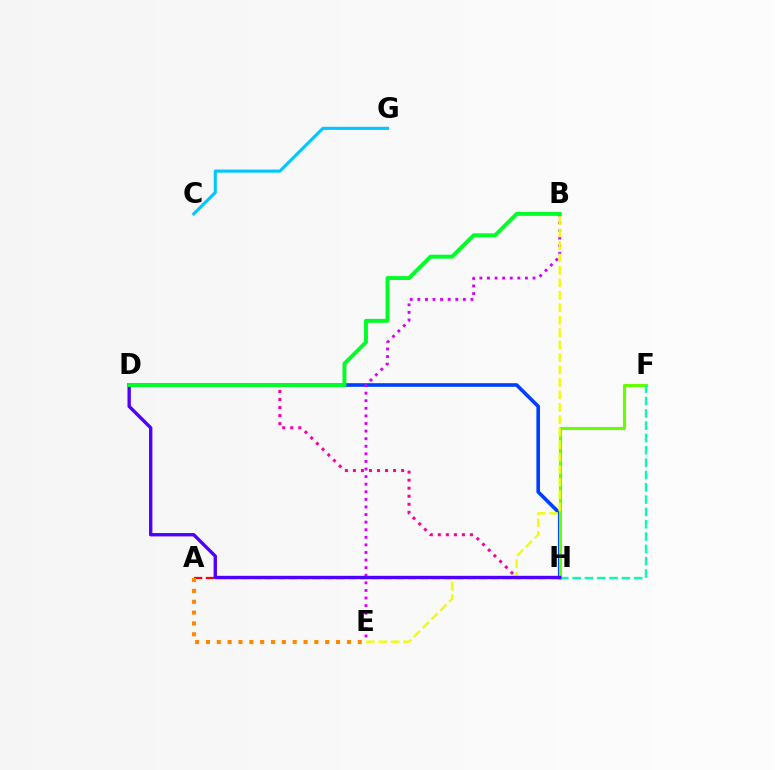{('A', 'H'): [{'color': '#ff0000', 'line_style': 'dashed', 'thickness': 1.61}], ('D', 'H'): [{'color': '#ff00a0', 'line_style': 'dotted', 'thickness': 2.18}, {'color': '#003fff', 'line_style': 'solid', 'thickness': 2.62}, {'color': '#4f00ff', 'line_style': 'solid', 'thickness': 2.42}], ('B', 'E'): [{'color': '#d600ff', 'line_style': 'dotted', 'thickness': 2.06}, {'color': '#eeff00', 'line_style': 'dashed', 'thickness': 1.69}], ('C', 'G'): [{'color': '#00c7ff', 'line_style': 'solid', 'thickness': 2.23}], ('F', 'H'): [{'color': '#66ff00', 'line_style': 'solid', 'thickness': 2.24}, {'color': '#00ffaf', 'line_style': 'dashed', 'thickness': 1.67}], ('A', 'E'): [{'color': '#ff8800', 'line_style': 'dotted', 'thickness': 2.95}], ('B', 'D'): [{'color': '#00ff27', 'line_style': 'solid', 'thickness': 2.82}]}